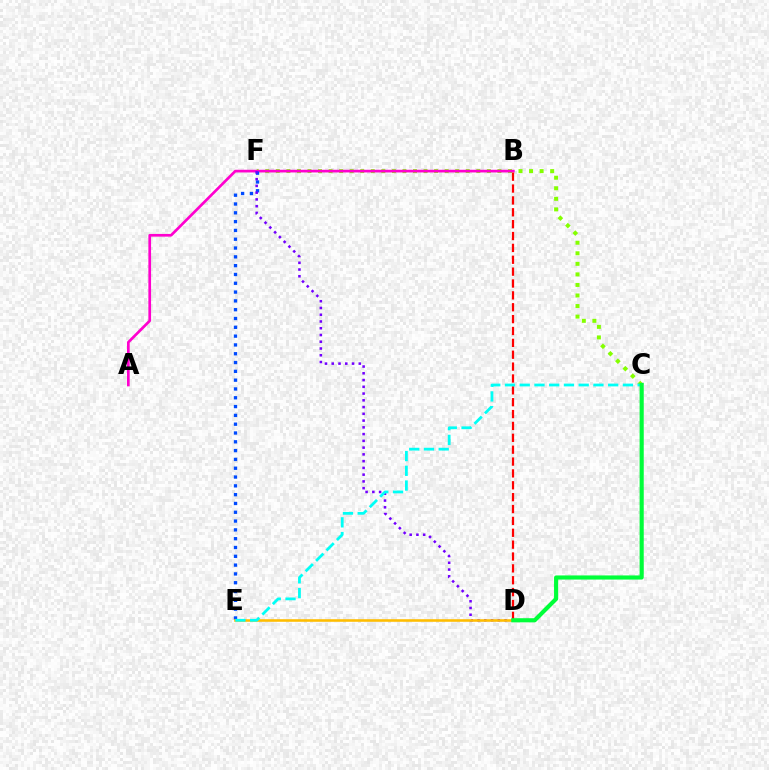{('C', 'F'): [{'color': '#84ff00', 'line_style': 'dotted', 'thickness': 2.87}], ('A', 'B'): [{'color': '#ff00cf', 'line_style': 'solid', 'thickness': 1.94}], ('E', 'F'): [{'color': '#004bff', 'line_style': 'dotted', 'thickness': 2.39}], ('D', 'F'): [{'color': '#7200ff', 'line_style': 'dotted', 'thickness': 1.84}], ('B', 'D'): [{'color': '#ff0000', 'line_style': 'dashed', 'thickness': 1.61}], ('D', 'E'): [{'color': '#ffbd00', 'line_style': 'solid', 'thickness': 1.85}], ('C', 'E'): [{'color': '#00fff6', 'line_style': 'dashed', 'thickness': 2.0}], ('C', 'D'): [{'color': '#00ff39', 'line_style': 'solid', 'thickness': 2.98}]}